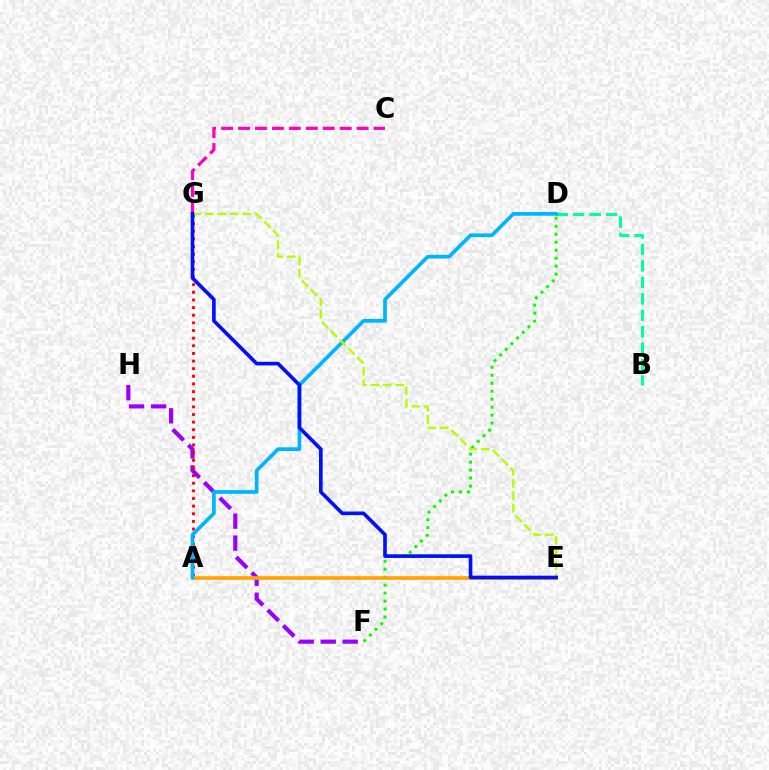{('C', 'G'): [{'color': '#ff00bd', 'line_style': 'dashed', 'thickness': 2.3}], ('B', 'D'): [{'color': '#00ff9d', 'line_style': 'dashed', 'thickness': 2.24}], ('F', 'H'): [{'color': '#9b00ff', 'line_style': 'dashed', 'thickness': 2.99}], ('A', 'G'): [{'color': '#ff0000', 'line_style': 'dotted', 'thickness': 2.07}], ('D', 'F'): [{'color': '#08ff00', 'line_style': 'dotted', 'thickness': 2.17}], ('A', 'E'): [{'color': '#ffa500', 'line_style': 'solid', 'thickness': 2.62}], ('A', 'D'): [{'color': '#00b5ff', 'line_style': 'solid', 'thickness': 2.67}], ('E', 'G'): [{'color': '#b3ff00', 'line_style': 'dashed', 'thickness': 1.69}, {'color': '#0010ff', 'line_style': 'solid', 'thickness': 2.63}]}